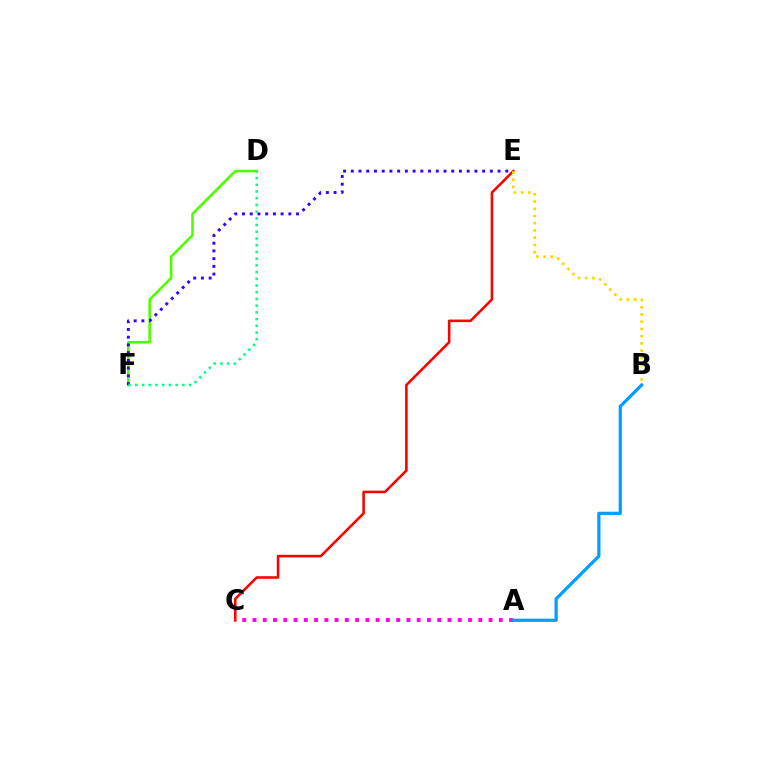{('D', 'F'): [{'color': '#4fff00', 'line_style': 'solid', 'thickness': 1.89}, {'color': '#00ff86', 'line_style': 'dotted', 'thickness': 1.82}], ('C', 'E'): [{'color': '#ff0000', 'line_style': 'solid', 'thickness': 1.86}], ('E', 'F'): [{'color': '#3700ff', 'line_style': 'dotted', 'thickness': 2.1}], ('A', 'C'): [{'color': '#ff00ed', 'line_style': 'dotted', 'thickness': 2.79}], ('B', 'E'): [{'color': '#ffd500', 'line_style': 'dotted', 'thickness': 1.96}], ('A', 'B'): [{'color': '#009eff', 'line_style': 'solid', 'thickness': 2.32}]}